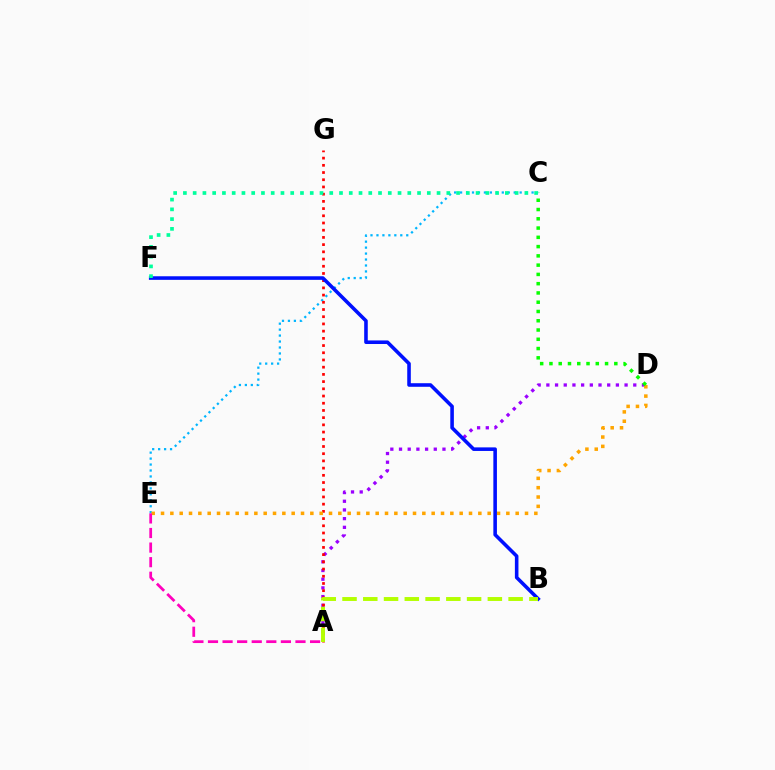{('C', 'E'): [{'color': '#00b5ff', 'line_style': 'dotted', 'thickness': 1.62}], ('A', 'D'): [{'color': '#9b00ff', 'line_style': 'dotted', 'thickness': 2.36}], ('A', 'G'): [{'color': '#ff0000', 'line_style': 'dotted', 'thickness': 1.96}], ('D', 'E'): [{'color': '#ffa500', 'line_style': 'dotted', 'thickness': 2.54}], ('C', 'D'): [{'color': '#08ff00', 'line_style': 'dotted', 'thickness': 2.52}], ('B', 'F'): [{'color': '#0010ff', 'line_style': 'solid', 'thickness': 2.58}], ('A', 'E'): [{'color': '#ff00bd', 'line_style': 'dashed', 'thickness': 1.98}], ('C', 'F'): [{'color': '#00ff9d', 'line_style': 'dotted', 'thickness': 2.65}], ('A', 'B'): [{'color': '#b3ff00', 'line_style': 'dashed', 'thickness': 2.82}]}